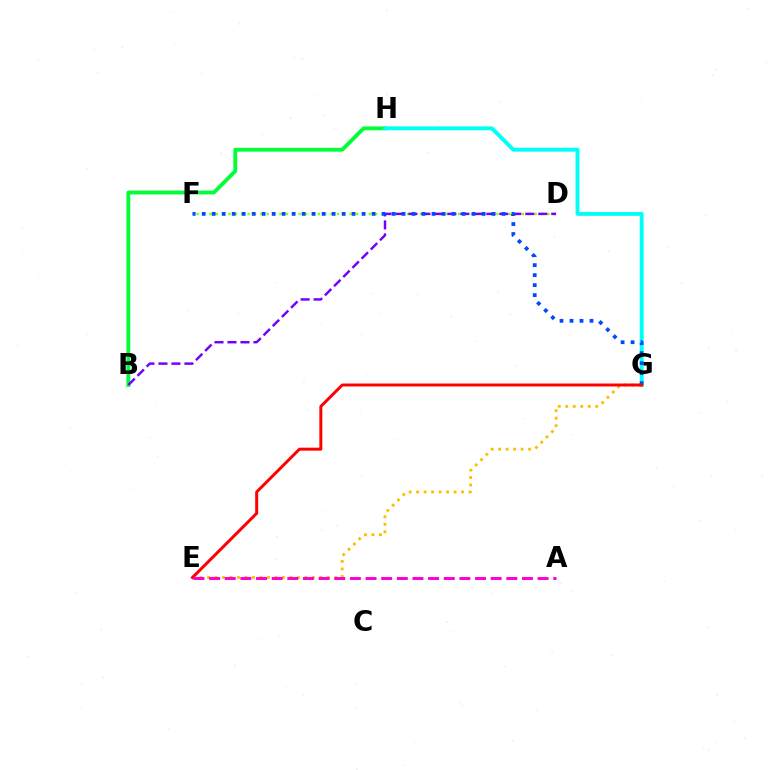{('B', 'H'): [{'color': '#00ff39', 'line_style': 'solid', 'thickness': 2.77}], ('D', 'F'): [{'color': '#84ff00', 'line_style': 'dotted', 'thickness': 1.73}], ('G', 'H'): [{'color': '#00fff6', 'line_style': 'solid', 'thickness': 2.8}], ('B', 'D'): [{'color': '#7200ff', 'line_style': 'dashed', 'thickness': 1.76}], ('E', 'G'): [{'color': '#ffbd00', 'line_style': 'dotted', 'thickness': 2.03}, {'color': '#ff0000', 'line_style': 'solid', 'thickness': 2.14}], ('F', 'G'): [{'color': '#004bff', 'line_style': 'dotted', 'thickness': 2.72}], ('A', 'E'): [{'color': '#ff00cf', 'line_style': 'dashed', 'thickness': 2.12}]}